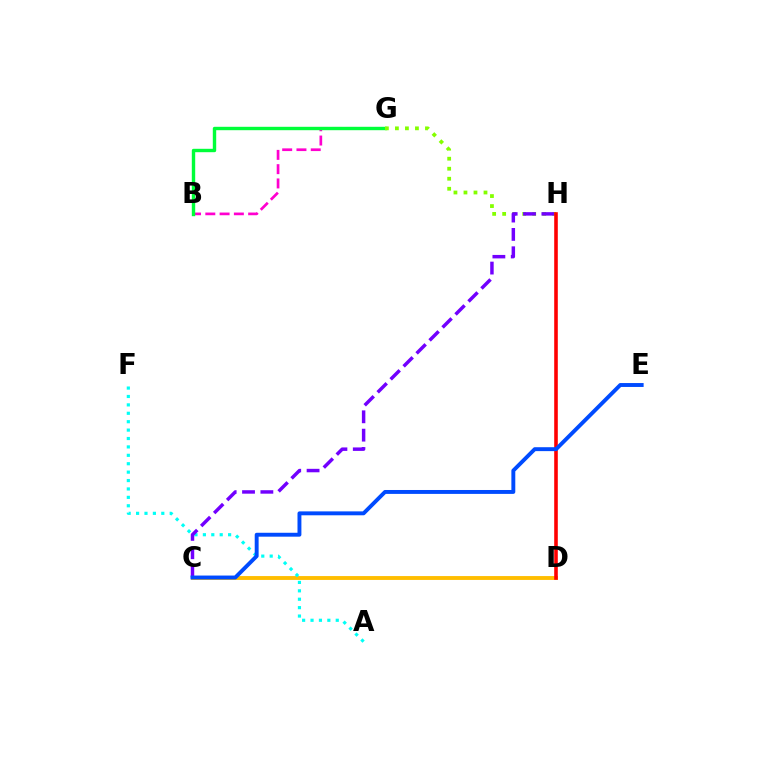{('B', 'G'): [{'color': '#ff00cf', 'line_style': 'dashed', 'thickness': 1.94}, {'color': '#00ff39', 'line_style': 'solid', 'thickness': 2.45}], ('C', 'D'): [{'color': '#ffbd00', 'line_style': 'solid', 'thickness': 2.79}], ('G', 'H'): [{'color': '#84ff00', 'line_style': 'dotted', 'thickness': 2.72}], ('A', 'F'): [{'color': '#00fff6', 'line_style': 'dotted', 'thickness': 2.28}], ('C', 'H'): [{'color': '#7200ff', 'line_style': 'dashed', 'thickness': 2.49}], ('D', 'H'): [{'color': '#ff0000', 'line_style': 'solid', 'thickness': 2.59}], ('C', 'E'): [{'color': '#004bff', 'line_style': 'solid', 'thickness': 2.81}]}